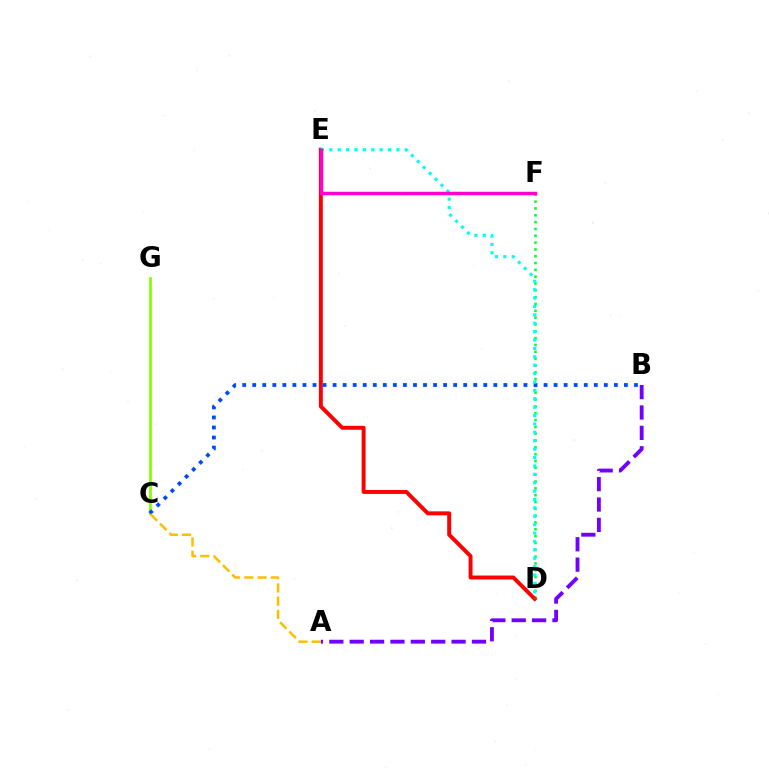{('D', 'F'): [{'color': '#00ff39', 'line_style': 'dotted', 'thickness': 1.85}], ('C', 'G'): [{'color': '#84ff00', 'line_style': 'solid', 'thickness': 2.01}], ('A', 'B'): [{'color': '#7200ff', 'line_style': 'dashed', 'thickness': 2.77}], ('D', 'E'): [{'color': '#ff0000', 'line_style': 'solid', 'thickness': 2.84}, {'color': '#00fff6', 'line_style': 'dotted', 'thickness': 2.28}], ('B', 'C'): [{'color': '#004bff', 'line_style': 'dotted', 'thickness': 2.73}], ('A', 'C'): [{'color': '#ffbd00', 'line_style': 'dashed', 'thickness': 1.8}], ('E', 'F'): [{'color': '#ff00cf', 'line_style': 'solid', 'thickness': 2.49}]}